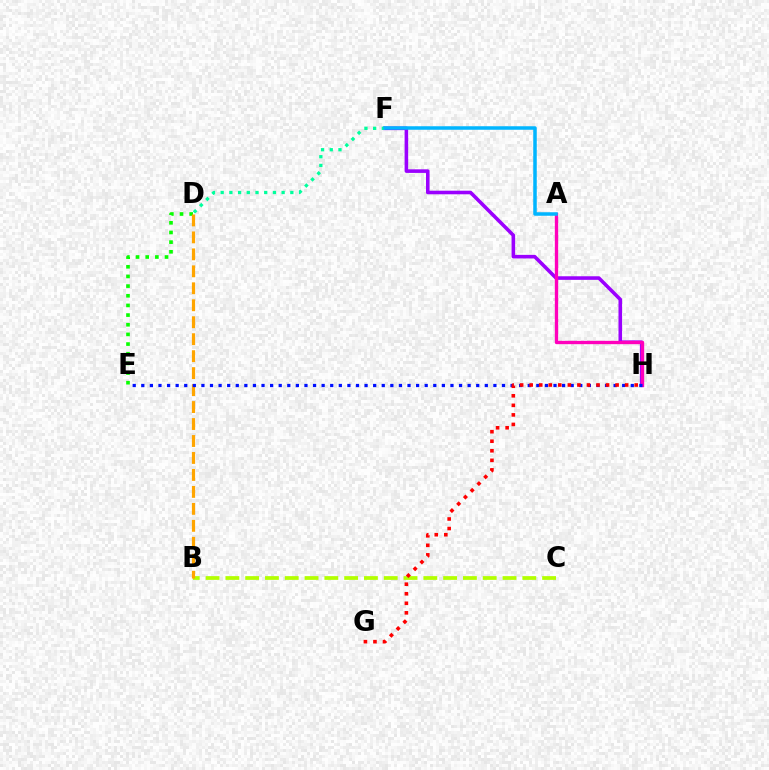{('F', 'H'): [{'color': '#9b00ff', 'line_style': 'solid', 'thickness': 2.58}], ('D', 'F'): [{'color': '#00ff9d', 'line_style': 'dotted', 'thickness': 2.37}], ('A', 'H'): [{'color': '#ff00bd', 'line_style': 'solid', 'thickness': 2.41}], ('B', 'C'): [{'color': '#b3ff00', 'line_style': 'dashed', 'thickness': 2.69}], ('A', 'F'): [{'color': '#00b5ff', 'line_style': 'solid', 'thickness': 2.53}], ('D', 'E'): [{'color': '#08ff00', 'line_style': 'dotted', 'thickness': 2.63}], ('B', 'D'): [{'color': '#ffa500', 'line_style': 'dashed', 'thickness': 2.3}], ('E', 'H'): [{'color': '#0010ff', 'line_style': 'dotted', 'thickness': 2.33}], ('G', 'H'): [{'color': '#ff0000', 'line_style': 'dotted', 'thickness': 2.59}]}